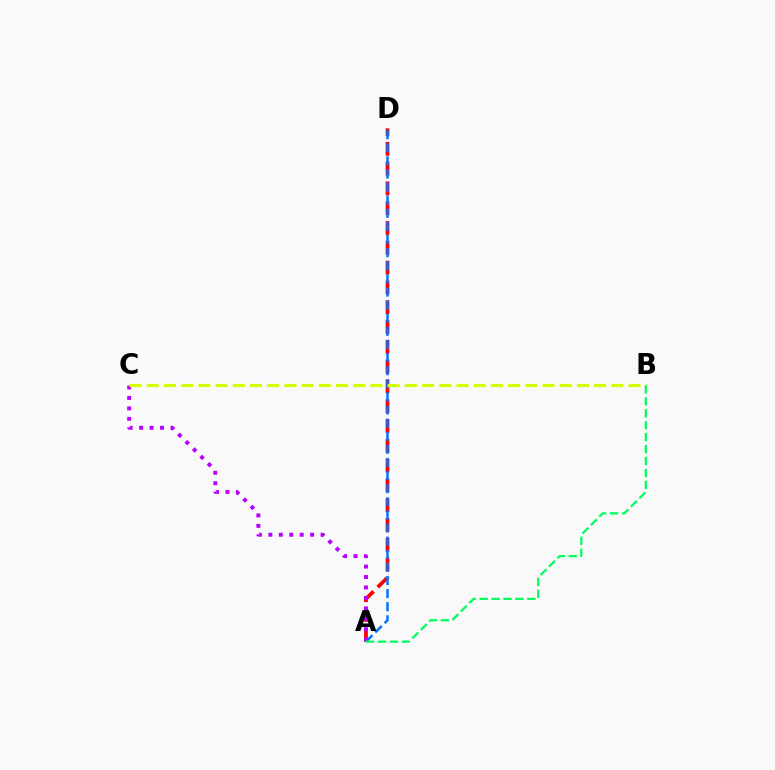{('A', 'D'): [{'color': '#ff0000', 'line_style': 'dashed', 'thickness': 2.69}, {'color': '#0074ff', 'line_style': 'dashed', 'thickness': 1.78}], ('A', 'C'): [{'color': '#b900ff', 'line_style': 'dotted', 'thickness': 2.84}], ('B', 'C'): [{'color': '#d1ff00', 'line_style': 'dashed', 'thickness': 2.34}], ('A', 'B'): [{'color': '#00ff5c', 'line_style': 'dashed', 'thickness': 1.62}]}